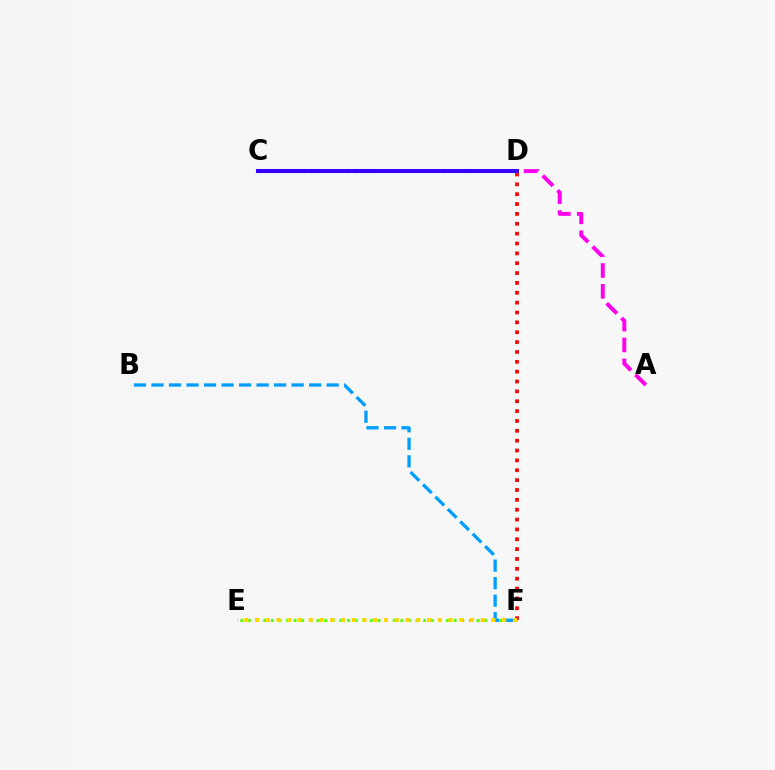{('C', 'D'): [{'color': '#00ff86', 'line_style': 'dotted', 'thickness': 2.38}, {'color': '#3700ff', 'line_style': 'solid', 'thickness': 2.89}], ('D', 'F'): [{'color': '#ff0000', 'line_style': 'dotted', 'thickness': 2.68}], ('E', 'F'): [{'color': '#4fff00', 'line_style': 'dotted', 'thickness': 2.07}, {'color': '#ffd500', 'line_style': 'dotted', 'thickness': 2.92}], ('A', 'D'): [{'color': '#ff00ed', 'line_style': 'dashed', 'thickness': 2.83}], ('B', 'F'): [{'color': '#009eff', 'line_style': 'dashed', 'thickness': 2.38}]}